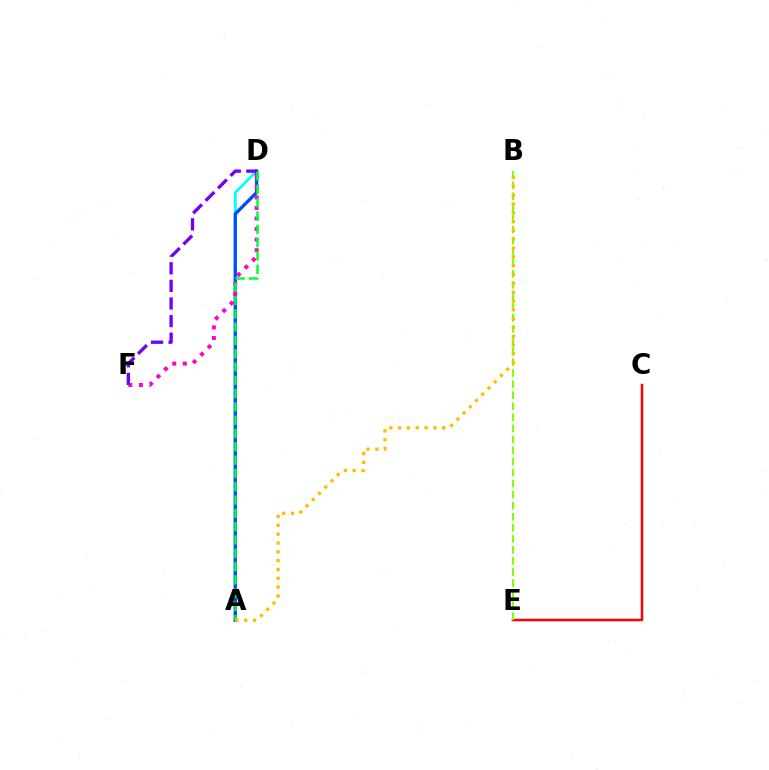{('A', 'D'): [{'color': '#00fff6', 'line_style': 'solid', 'thickness': 2.02}, {'color': '#004bff', 'line_style': 'solid', 'thickness': 2.37}, {'color': '#00ff39', 'line_style': 'dashed', 'thickness': 1.81}], ('D', 'F'): [{'color': '#ff00cf', 'line_style': 'dotted', 'thickness': 2.87}, {'color': '#7200ff', 'line_style': 'dashed', 'thickness': 2.39}], ('C', 'E'): [{'color': '#ff0000', 'line_style': 'solid', 'thickness': 1.79}], ('B', 'E'): [{'color': '#84ff00', 'line_style': 'dashed', 'thickness': 1.5}], ('A', 'B'): [{'color': '#ffbd00', 'line_style': 'dotted', 'thickness': 2.4}]}